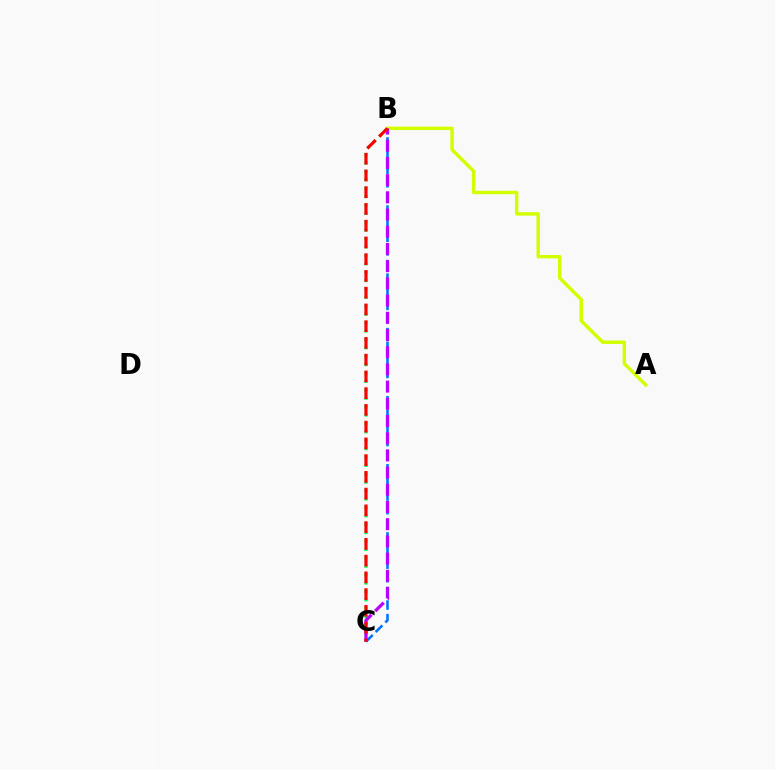{('B', 'C'): [{'color': '#00ff5c', 'line_style': 'dotted', 'thickness': 2.28}, {'color': '#0074ff', 'line_style': 'dashed', 'thickness': 1.85}, {'color': '#b900ff', 'line_style': 'dashed', 'thickness': 2.34}, {'color': '#ff0000', 'line_style': 'dashed', 'thickness': 2.27}], ('A', 'B'): [{'color': '#d1ff00', 'line_style': 'solid', 'thickness': 2.46}]}